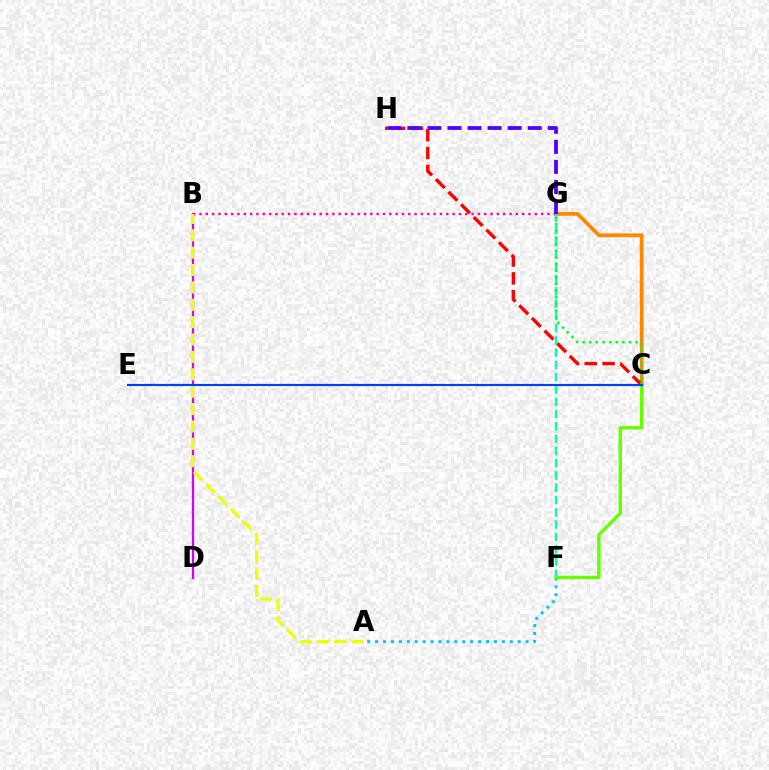{('C', 'G'): [{'color': '#ff8800', 'line_style': 'solid', 'thickness': 2.71}, {'color': '#00ff27', 'line_style': 'dotted', 'thickness': 1.8}], ('C', 'H'): [{'color': '#ff0000', 'line_style': 'dashed', 'thickness': 2.43}], ('B', 'D'): [{'color': '#d600ff', 'line_style': 'solid', 'thickness': 1.63}], ('B', 'G'): [{'color': '#ff00a0', 'line_style': 'dotted', 'thickness': 1.72}], ('A', 'F'): [{'color': '#00c7ff', 'line_style': 'dotted', 'thickness': 2.15}], ('G', 'H'): [{'color': '#4f00ff', 'line_style': 'dashed', 'thickness': 2.73}], ('F', 'G'): [{'color': '#00ffaf', 'line_style': 'dashed', 'thickness': 1.67}], ('C', 'F'): [{'color': '#66ff00', 'line_style': 'solid', 'thickness': 2.43}], ('A', 'B'): [{'color': '#eeff00', 'line_style': 'dashed', 'thickness': 2.36}], ('C', 'E'): [{'color': '#003fff', 'line_style': 'solid', 'thickness': 1.53}]}